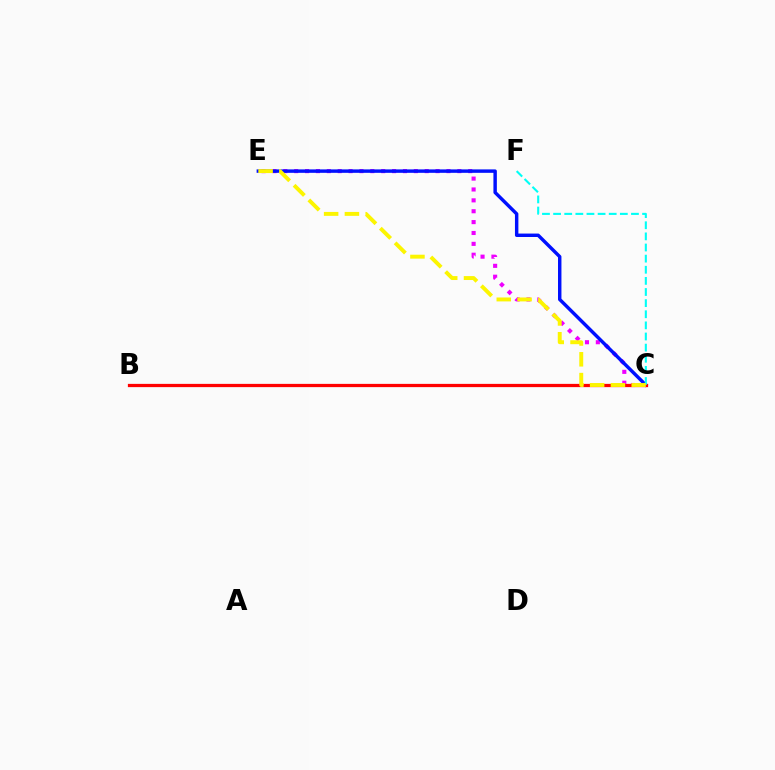{('C', 'E'): [{'color': '#ee00ff', 'line_style': 'dotted', 'thickness': 2.96}, {'color': '#0010ff', 'line_style': 'solid', 'thickness': 2.47}, {'color': '#fcf500', 'line_style': 'dashed', 'thickness': 2.82}], ('B', 'C'): [{'color': '#08ff00', 'line_style': 'dashed', 'thickness': 2.1}, {'color': '#ff0000', 'line_style': 'solid', 'thickness': 2.34}], ('C', 'F'): [{'color': '#00fff6', 'line_style': 'dashed', 'thickness': 1.51}]}